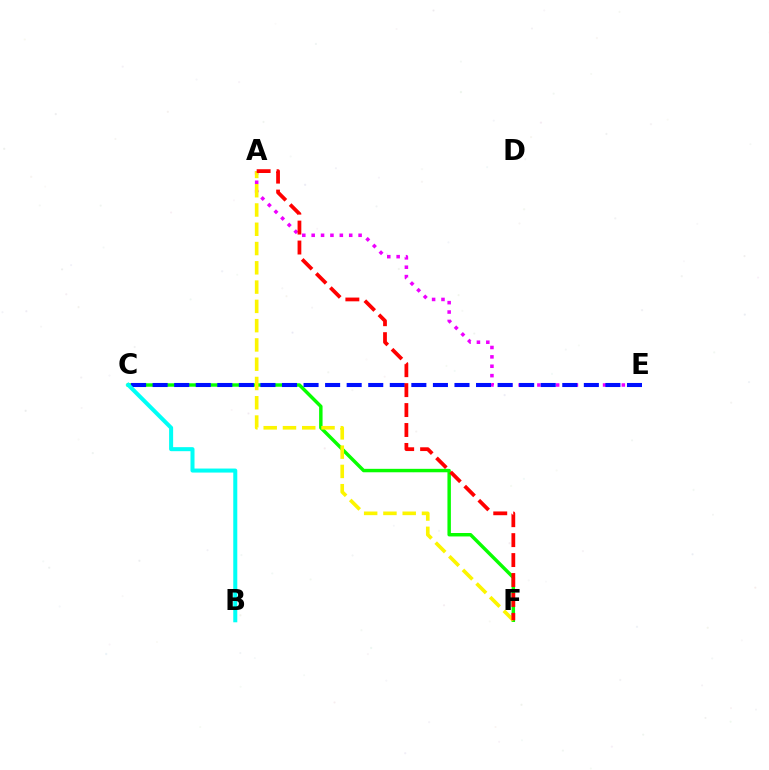{('A', 'E'): [{'color': '#ee00ff', 'line_style': 'dotted', 'thickness': 2.55}], ('C', 'F'): [{'color': '#08ff00', 'line_style': 'solid', 'thickness': 2.48}], ('C', 'E'): [{'color': '#0010ff', 'line_style': 'dashed', 'thickness': 2.93}], ('A', 'F'): [{'color': '#fcf500', 'line_style': 'dashed', 'thickness': 2.62}, {'color': '#ff0000', 'line_style': 'dashed', 'thickness': 2.71}], ('B', 'C'): [{'color': '#00fff6', 'line_style': 'solid', 'thickness': 2.9}]}